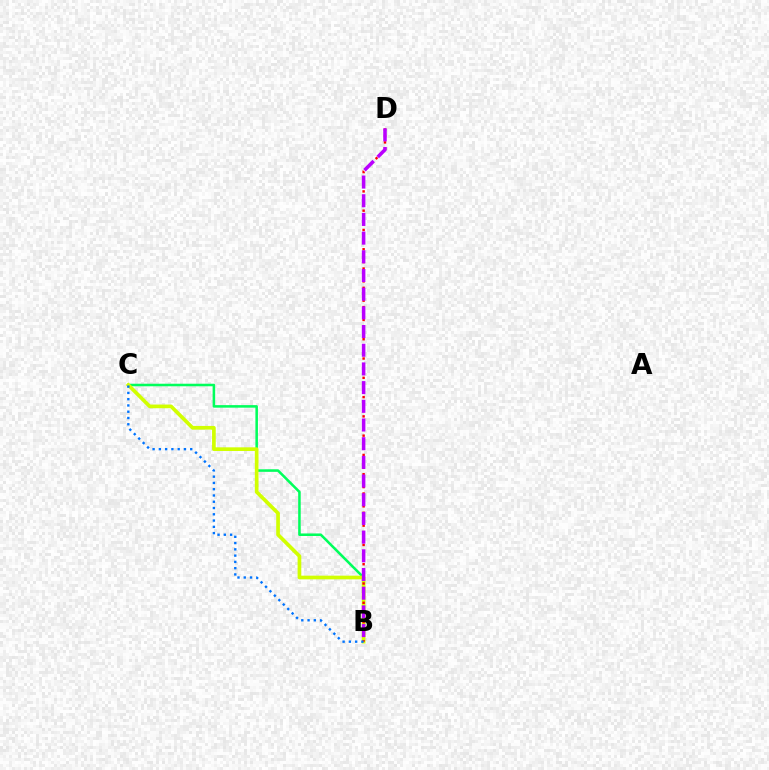{('B', 'C'): [{'color': '#00ff5c', 'line_style': 'solid', 'thickness': 1.83}, {'color': '#d1ff00', 'line_style': 'solid', 'thickness': 2.65}, {'color': '#0074ff', 'line_style': 'dotted', 'thickness': 1.7}], ('B', 'D'): [{'color': '#ff0000', 'line_style': 'dotted', 'thickness': 1.75}, {'color': '#b900ff', 'line_style': 'dashed', 'thickness': 2.54}]}